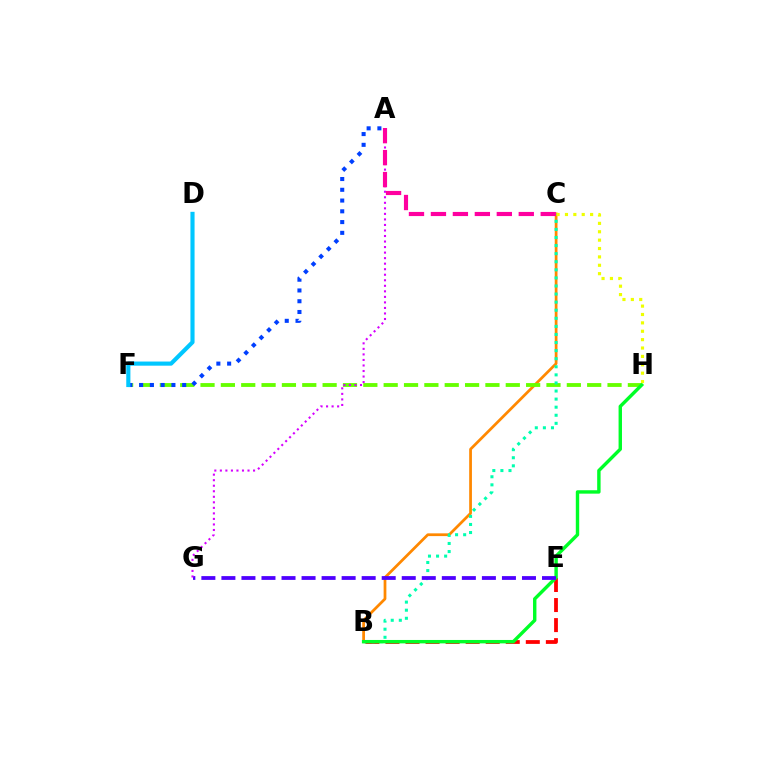{('B', 'C'): [{'color': '#ff8800', 'line_style': 'solid', 'thickness': 1.98}, {'color': '#00ffaf', 'line_style': 'dotted', 'thickness': 2.2}], ('F', 'H'): [{'color': '#66ff00', 'line_style': 'dashed', 'thickness': 2.76}], ('B', 'E'): [{'color': '#ff0000', 'line_style': 'dashed', 'thickness': 2.72}], ('A', 'F'): [{'color': '#003fff', 'line_style': 'dotted', 'thickness': 2.92}], ('B', 'H'): [{'color': '#00ff27', 'line_style': 'solid', 'thickness': 2.45}], ('D', 'F'): [{'color': '#00c7ff', 'line_style': 'solid', 'thickness': 2.98}], ('E', 'G'): [{'color': '#4f00ff', 'line_style': 'dashed', 'thickness': 2.72}], ('A', 'G'): [{'color': '#d600ff', 'line_style': 'dotted', 'thickness': 1.5}], ('C', 'H'): [{'color': '#eeff00', 'line_style': 'dotted', 'thickness': 2.28}], ('A', 'C'): [{'color': '#ff00a0', 'line_style': 'dashed', 'thickness': 2.98}]}